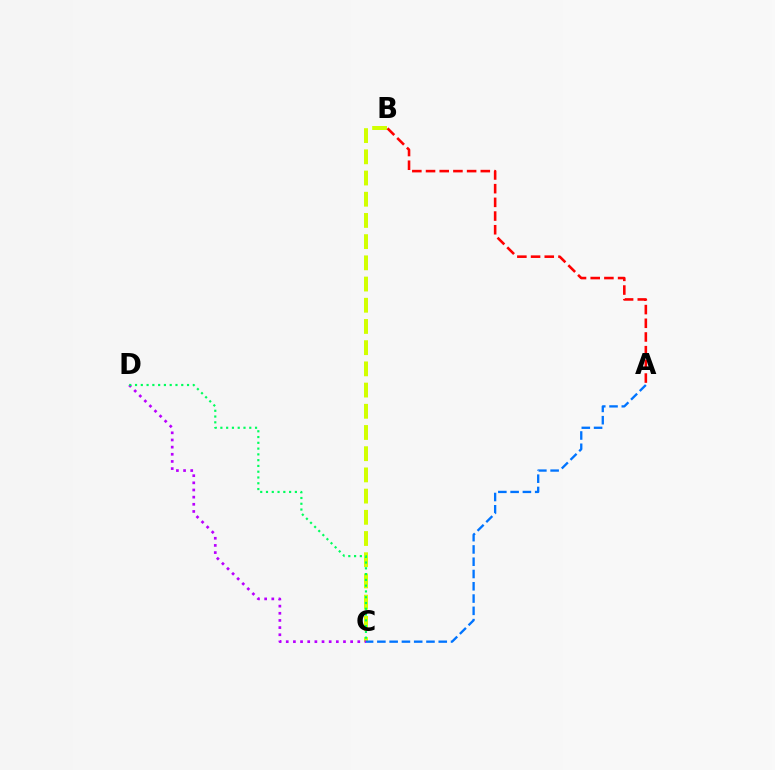{('B', 'C'): [{'color': '#d1ff00', 'line_style': 'dashed', 'thickness': 2.88}], ('A', 'B'): [{'color': '#ff0000', 'line_style': 'dashed', 'thickness': 1.86}], ('C', 'D'): [{'color': '#b900ff', 'line_style': 'dotted', 'thickness': 1.94}, {'color': '#00ff5c', 'line_style': 'dotted', 'thickness': 1.57}], ('A', 'C'): [{'color': '#0074ff', 'line_style': 'dashed', 'thickness': 1.67}]}